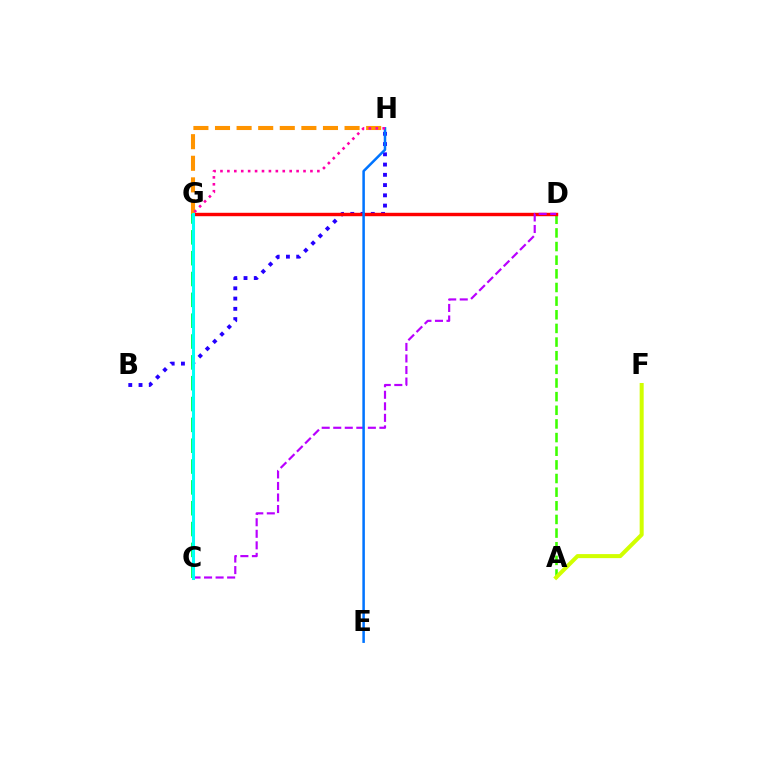{('B', 'H'): [{'color': '#2500ff', 'line_style': 'dotted', 'thickness': 2.79}], ('A', 'D'): [{'color': '#3dff00', 'line_style': 'dashed', 'thickness': 1.85}], ('D', 'G'): [{'color': '#ff0000', 'line_style': 'solid', 'thickness': 2.46}], ('C', 'D'): [{'color': '#b900ff', 'line_style': 'dashed', 'thickness': 1.57}], ('C', 'G'): [{'color': '#00ff5c', 'line_style': 'dashed', 'thickness': 2.83}, {'color': '#00fff6', 'line_style': 'solid', 'thickness': 2.19}], ('G', 'H'): [{'color': '#ff9400', 'line_style': 'dashed', 'thickness': 2.93}, {'color': '#ff00ac', 'line_style': 'dotted', 'thickness': 1.88}], ('A', 'F'): [{'color': '#d1ff00', 'line_style': 'solid', 'thickness': 2.9}], ('E', 'H'): [{'color': '#0074ff', 'line_style': 'solid', 'thickness': 1.81}]}